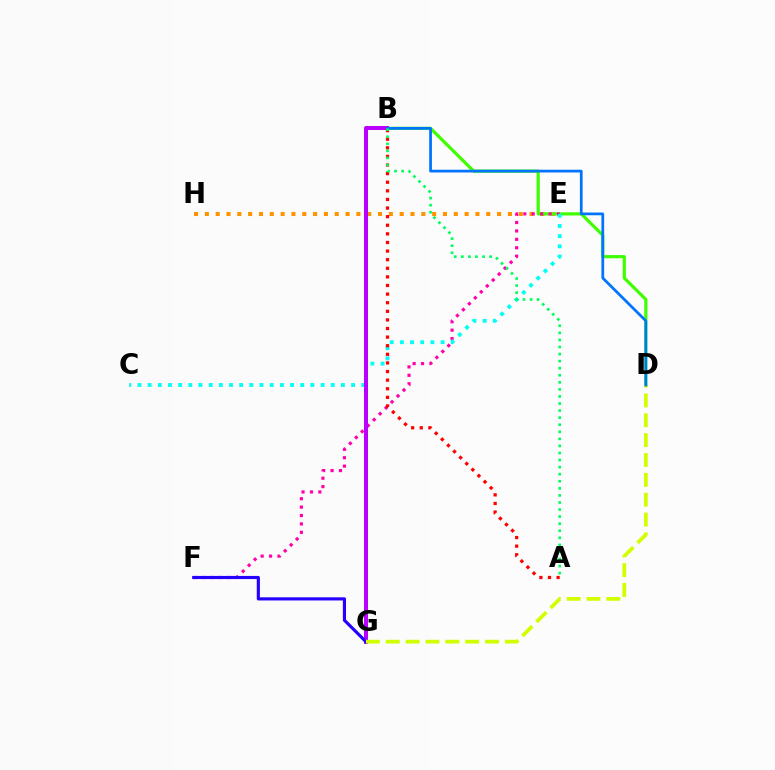{('E', 'H'): [{'color': '#ff9400', 'line_style': 'dotted', 'thickness': 2.94}], ('B', 'D'): [{'color': '#3dff00', 'line_style': 'solid', 'thickness': 2.28}, {'color': '#0074ff', 'line_style': 'solid', 'thickness': 1.97}], ('E', 'F'): [{'color': '#ff00ac', 'line_style': 'dotted', 'thickness': 2.28}], ('C', 'E'): [{'color': '#00fff6', 'line_style': 'dotted', 'thickness': 2.76}], ('B', 'G'): [{'color': '#b900ff', 'line_style': 'solid', 'thickness': 2.89}], ('F', 'G'): [{'color': '#2500ff', 'line_style': 'solid', 'thickness': 2.26}], ('A', 'B'): [{'color': '#ff0000', 'line_style': 'dotted', 'thickness': 2.34}, {'color': '#00ff5c', 'line_style': 'dotted', 'thickness': 1.92}], ('D', 'G'): [{'color': '#d1ff00', 'line_style': 'dashed', 'thickness': 2.7}]}